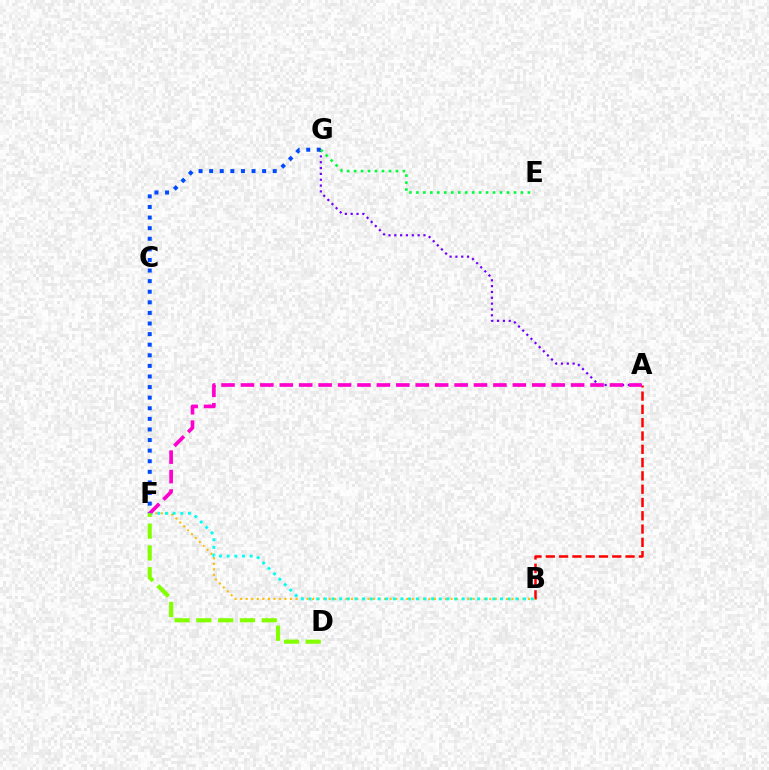{('A', 'B'): [{'color': '#ff0000', 'line_style': 'dashed', 'thickness': 1.81}], ('B', 'F'): [{'color': '#ffbd00', 'line_style': 'dotted', 'thickness': 1.5}, {'color': '#00fff6', 'line_style': 'dotted', 'thickness': 2.08}], ('F', 'G'): [{'color': '#004bff', 'line_style': 'dotted', 'thickness': 2.88}], ('A', 'G'): [{'color': '#7200ff', 'line_style': 'dotted', 'thickness': 1.58}], ('A', 'F'): [{'color': '#ff00cf', 'line_style': 'dashed', 'thickness': 2.64}], ('D', 'F'): [{'color': '#84ff00', 'line_style': 'dashed', 'thickness': 2.96}], ('E', 'G'): [{'color': '#00ff39', 'line_style': 'dotted', 'thickness': 1.89}]}